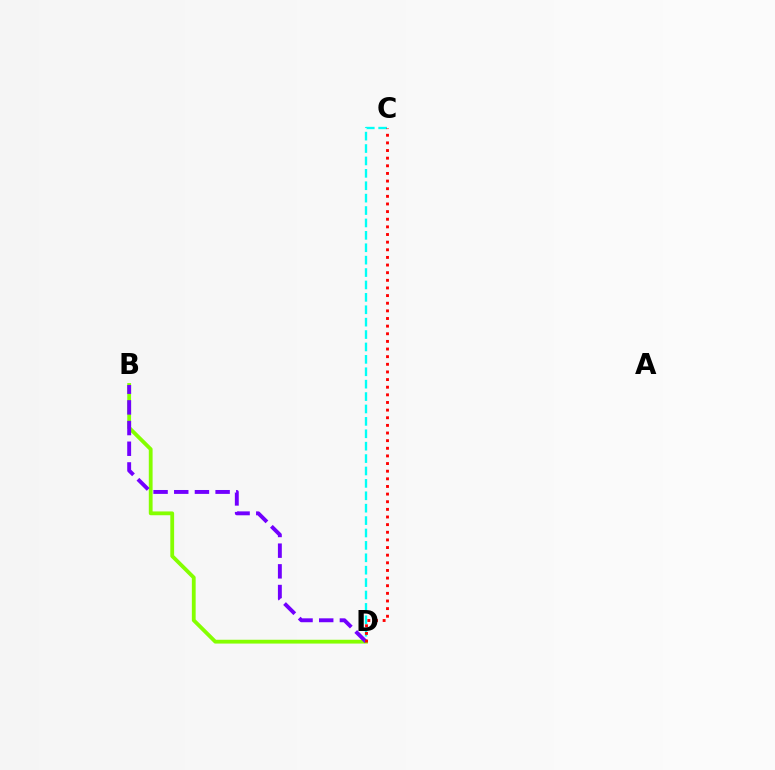{('B', 'D'): [{'color': '#84ff00', 'line_style': 'solid', 'thickness': 2.74}, {'color': '#7200ff', 'line_style': 'dashed', 'thickness': 2.81}], ('C', 'D'): [{'color': '#00fff6', 'line_style': 'dashed', 'thickness': 1.68}, {'color': '#ff0000', 'line_style': 'dotted', 'thickness': 2.07}]}